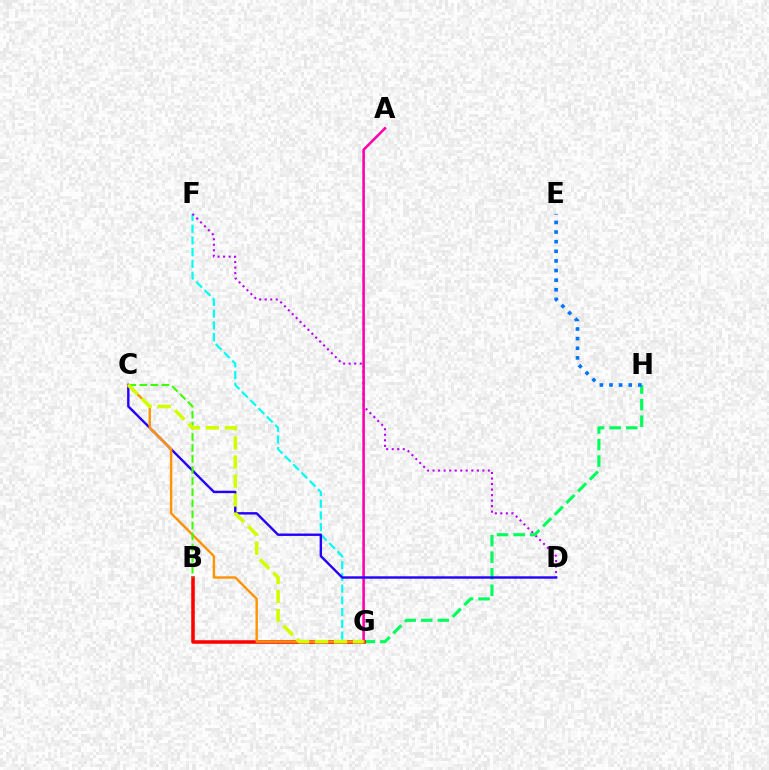{('F', 'G'): [{'color': '#00fff6', 'line_style': 'dashed', 'thickness': 1.59}], ('D', 'F'): [{'color': '#b900ff', 'line_style': 'dotted', 'thickness': 1.5}], ('A', 'G'): [{'color': '#ff00ac', 'line_style': 'solid', 'thickness': 1.85}], ('G', 'H'): [{'color': '#00ff5c', 'line_style': 'dashed', 'thickness': 2.25}], ('E', 'H'): [{'color': '#0074ff', 'line_style': 'dotted', 'thickness': 2.61}], ('C', 'D'): [{'color': '#2500ff', 'line_style': 'solid', 'thickness': 1.73}], ('B', 'G'): [{'color': '#ff0000', 'line_style': 'solid', 'thickness': 2.54}], ('C', 'G'): [{'color': '#ff9400', 'line_style': 'solid', 'thickness': 1.74}, {'color': '#d1ff00', 'line_style': 'dashed', 'thickness': 2.58}], ('B', 'C'): [{'color': '#3dff00', 'line_style': 'dashed', 'thickness': 1.5}]}